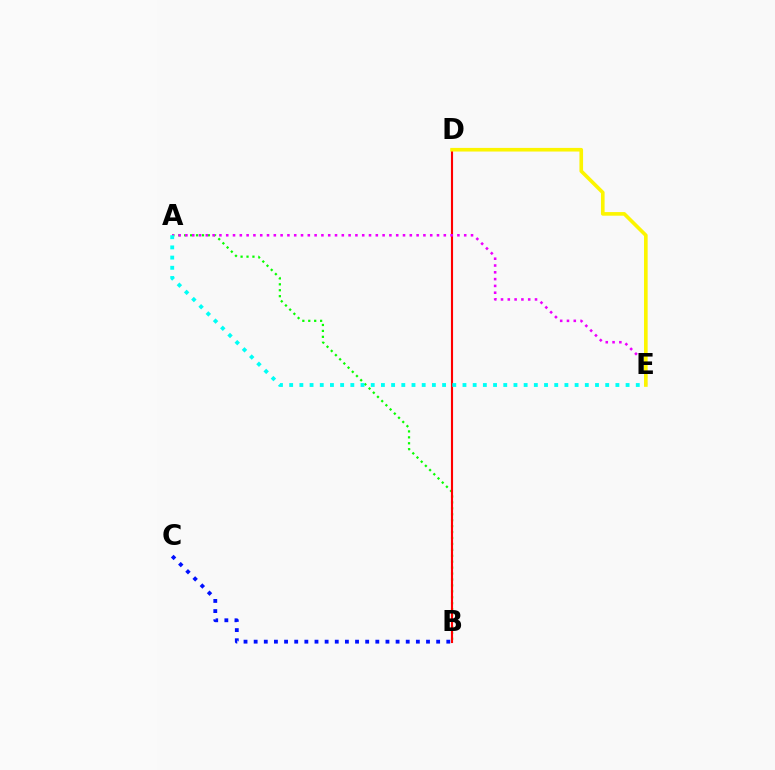{('A', 'B'): [{'color': '#08ff00', 'line_style': 'dotted', 'thickness': 1.61}], ('B', 'D'): [{'color': '#ff0000', 'line_style': 'solid', 'thickness': 1.53}], ('A', 'E'): [{'color': '#ee00ff', 'line_style': 'dotted', 'thickness': 1.85}, {'color': '#00fff6', 'line_style': 'dotted', 'thickness': 2.77}], ('B', 'C'): [{'color': '#0010ff', 'line_style': 'dotted', 'thickness': 2.75}], ('D', 'E'): [{'color': '#fcf500', 'line_style': 'solid', 'thickness': 2.61}]}